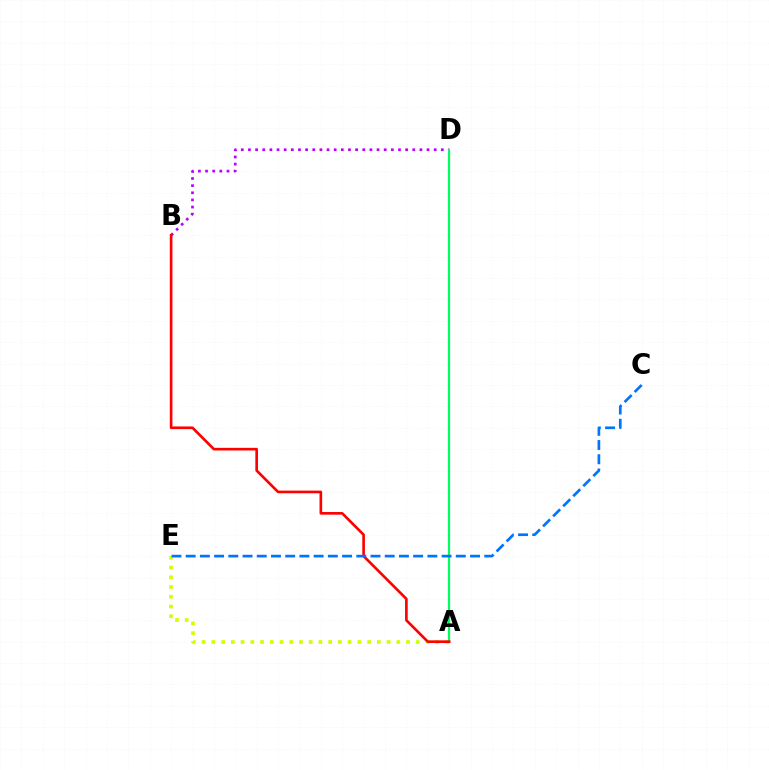{('B', 'D'): [{'color': '#b900ff', 'line_style': 'dotted', 'thickness': 1.94}], ('A', 'E'): [{'color': '#d1ff00', 'line_style': 'dotted', 'thickness': 2.64}], ('A', 'D'): [{'color': '#00ff5c', 'line_style': 'solid', 'thickness': 1.59}], ('A', 'B'): [{'color': '#ff0000', 'line_style': 'solid', 'thickness': 1.91}], ('C', 'E'): [{'color': '#0074ff', 'line_style': 'dashed', 'thickness': 1.93}]}